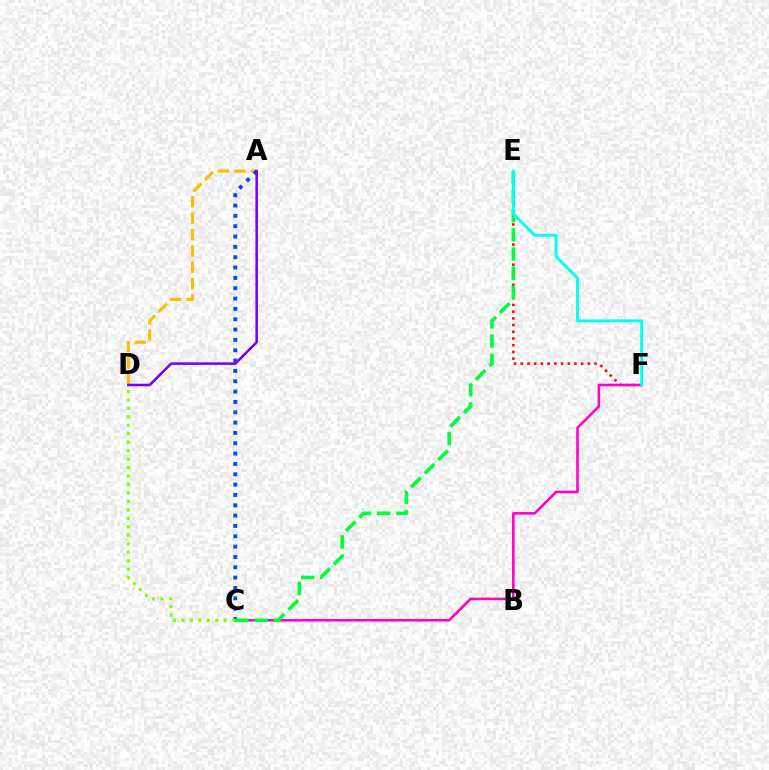{('A', 'D'): [{'color': '#ffbd00', 'line_style': 'dashed', 'thickness': 2.22}, {'color': '#7200ff', 'line_style': 'solid', 'thickness': 1.82}], ('E', 'F'): [{'color': '#ff0000', 'line_style': 'dotted', 'thickness': 1.82}, {'color': '#00fff6', 'line_style': 'solid', 'thickness': 2.07}], ('C', 'F'): [{'color': '#ff00cf', 'line_style': 'solid', 'thickness': 1.86}], ('A', 'C'): [{'color': '#004bff', 'line_style': 'dotted', 'thickness': 2.81}], ('C', 'D'): [{'color': '#84ff00', 'line_style': 'dotted', 'thickness': 2.3}], ('C', 'E'): [{'color': '#00ff39', 'line_style': 'dashed', 'thickness': 2.61}]}